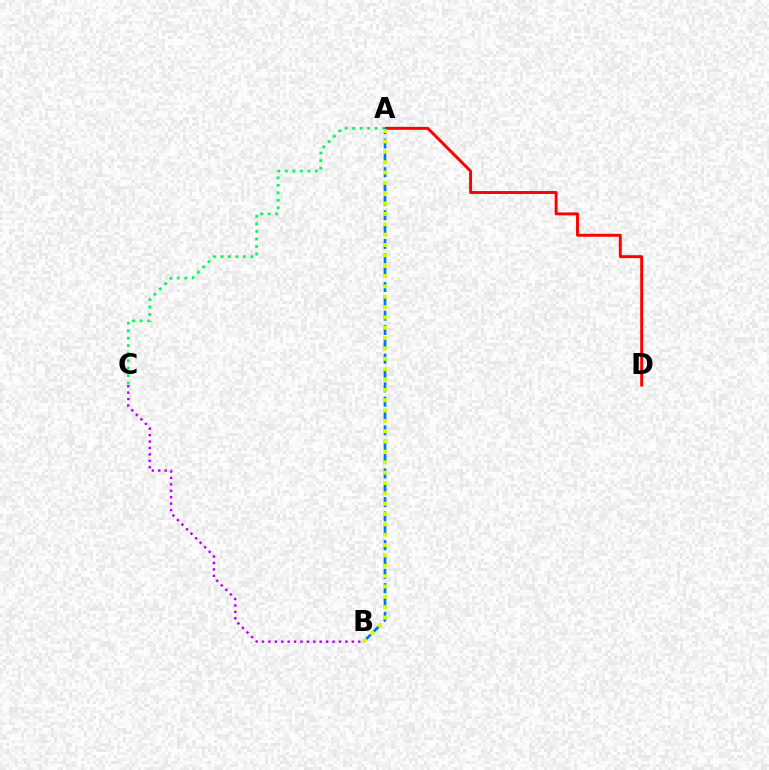{('A', 'D'): [{'color': '#ff0000', 'line_style': 'solid', 'thickness': 2.1}], ('B', 'C'): [{'color': '#b900ff', 'line_style': 'dotted', 'thickness': 1.74}], ('A', 'C'): [{'color': '#00ff5c', 'line_style': 'dotted', 'thickness': 2.04}], ('A', 'B'): [{'color': '#0074ff', 'line_style': 'dashed', 'thickness': 1.95}, {'color': '#d1ff00', 'line_style': 'dotted', 'thickness': 2.81}]}